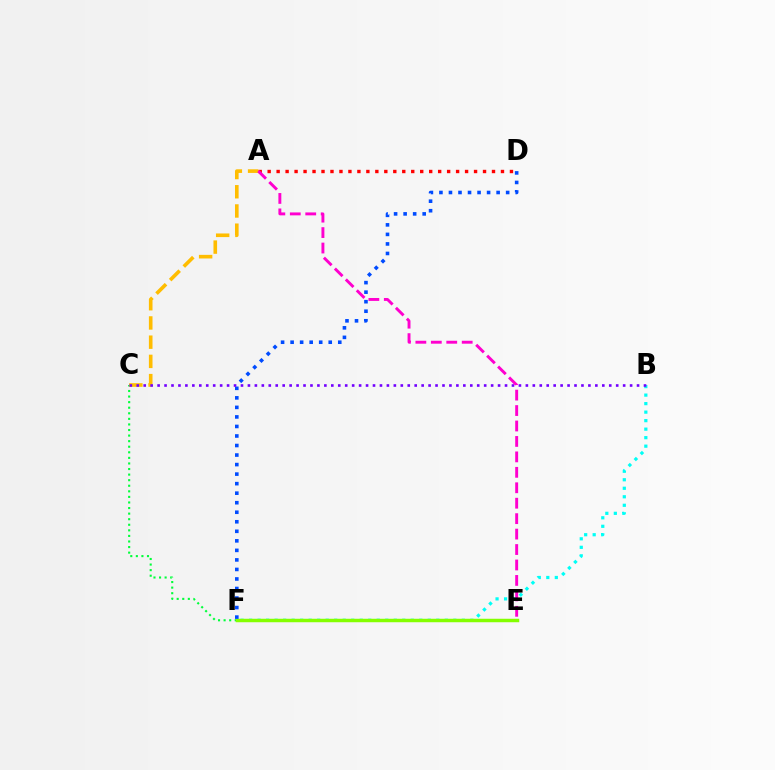{('C', 'F'): [{'color': '#00ff39', 'line_style': 'dotted', 'thickness': 1.51}], ('B', 'F'): [{'color': '#00fff6', 'line_style': 'dotted', 'thickness': 2.31}], ('A', 'C'): [{'color': '#ffbd00', 'line_style': 'dashed', 'thickness': 2.61}], ('A', 'D'): [{'color': '#ff0000', 'line_style': 'dotted', 'thickness': 2.44}], ('E', 'F'): [{'color': '#84ff00', 'line_style': 'solid', 'thickness': 2.5}], ('D', 'F'): [{'color': '#004bff', 'line_style': 'dotted', 'thickness': 2.59}], ('B', 'C'): [{'color': '#7200ff', 'line_style': 'dotted', 'thickness': 1.89}], ('A', 'E'): [{'color': '#ff00cf', 'line_style': 'dashed', 'thickness': 2.1}]}